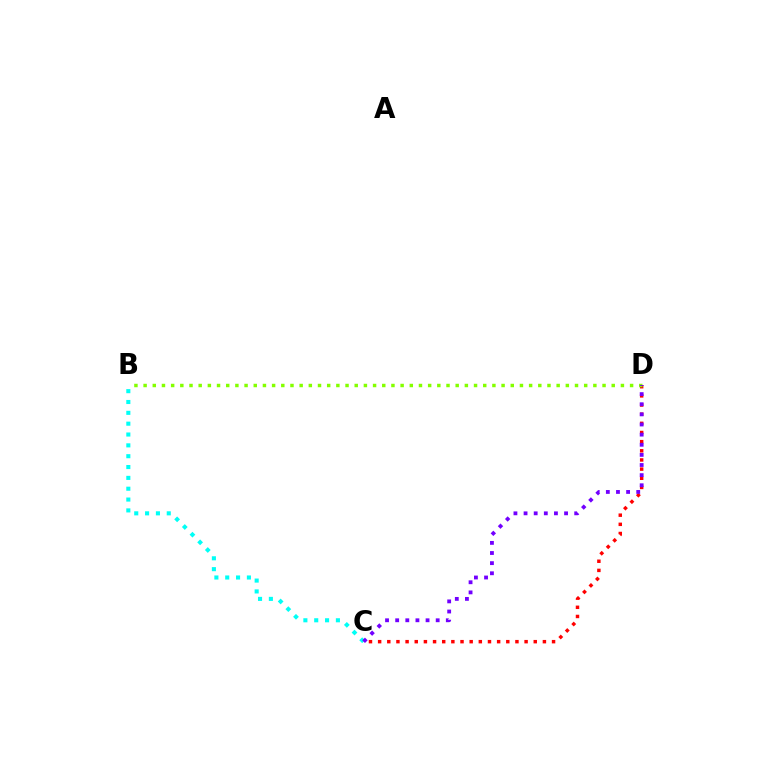{('C', 'D'): [{'color': '#ff0000', 'line_style': 'dotted', 'thickness': 2.49}, {'color': '#7200ff', 'line_style': 'dotted', 'thickness': 2.75}], ('B', 'C'): [{'color': '#00fff6', 'line_style': 'dotted', 'thickness': 2.95}], ('B', 'D'): [{'color': '#84ff00', 'line_style': 'dotted', 'thickness': 2.49}]}